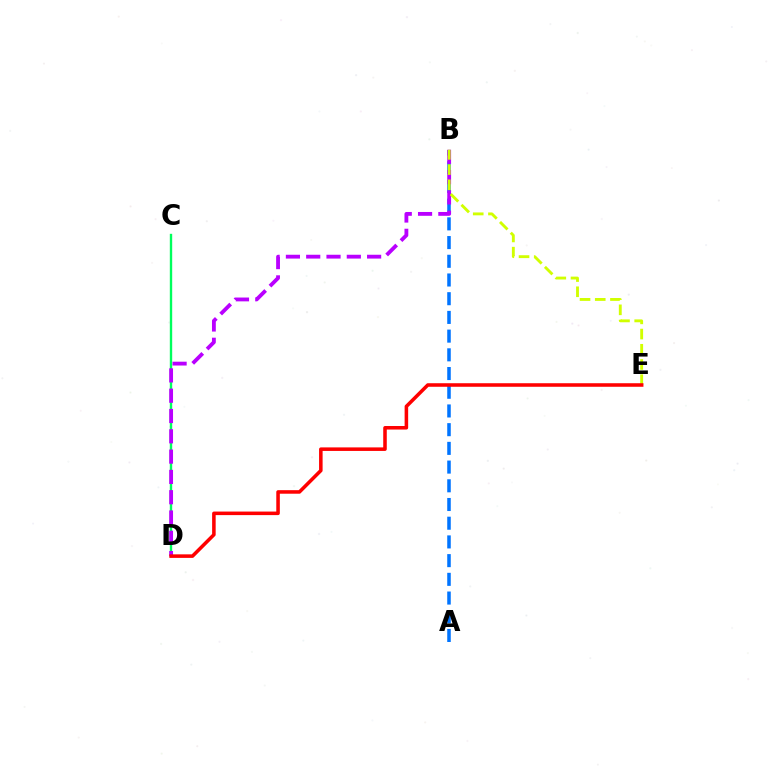{('C', 'D'): [{'color': '#00ff5c', 'line_style': 'solid', 'thickness': 1.71}], ('A', 'B'): [{'color': '#0074ff', 'line_style': 'dashed', 'thickness': 2.54}], ('B', 'D'): [{'color': '#b900ff', 'line_style': 'dashed', 'thickness': 2.76}], ('B', 'E'): [{'color': '#d1ff00', 'line_style': 'dashed', 'thickness': 2.07}], ('D', 'E'): [{'color': '#ff0000', 'line_style': 'solid', 'thickness': 2.55}]}